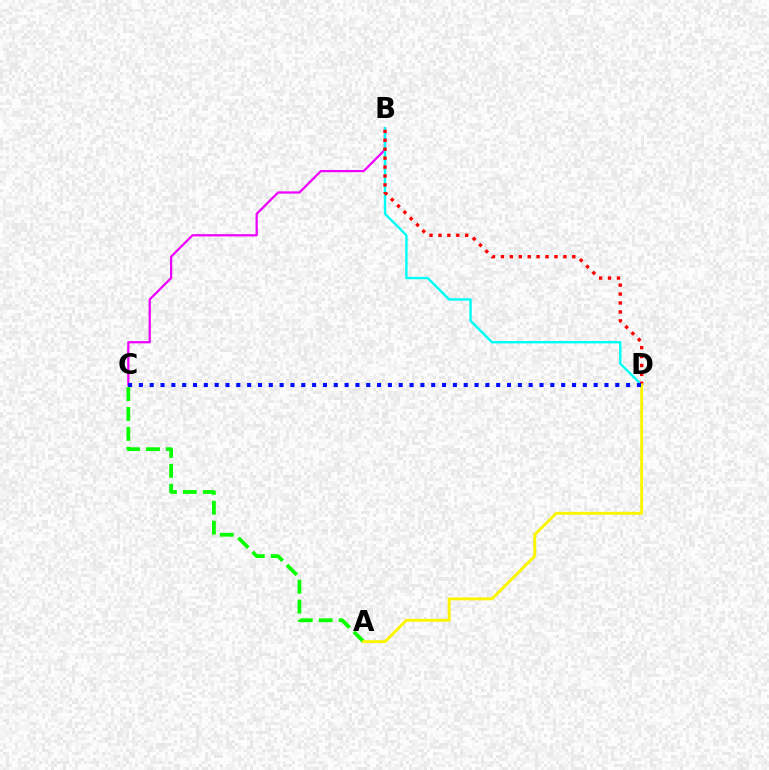{('B', 'C'): [{'color': '#ee00ff', 'line_style': 'solid', 'thickness': 1.62}], ('B', 'D'): [{'color': '#00fff6', 'line_style': 'solid', 'thickness': 1.73}, {'color': '#ff0000', 'line_style': 'dotted', 'thickness': 2.42}], ('A', 'C'): [{'color': '#08ff00', 'line_style': 'dashed', 'thickness': 2.71}], ('A', 'D'): [{'color': '#fcf500', 'line_style': 'solid', 'thickness': 2.11}], ('C', 'D'): [{'color': '#0010ff', 'line_style': 'dotted', 'thickness': 2.94}]}